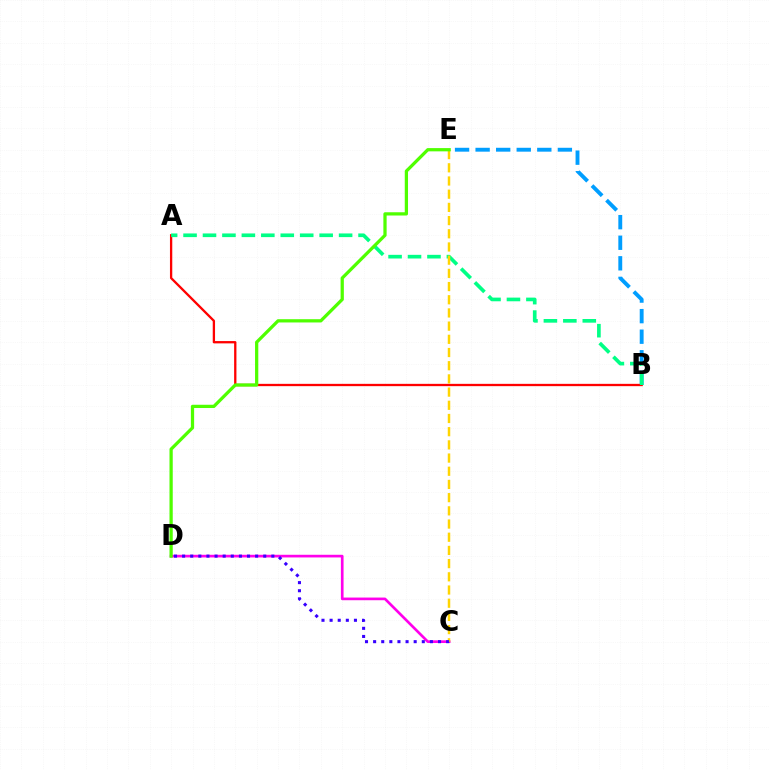{('B', 'E'): [{'color': '#009eff', 'line_style': 'dashed', 'thickness': 2.79}], ('A', 'B'): [{'color': '#ff0000', 'line_style': 'solid', 'thickness': 1.66}, {'color': '#00ff86', 'line_style': 'dashed', 'thickness': 2.64}], ('C', 'D'): [{'color': '#ff00ed', 'line_style': 'solid', 'thickness': 1.92}, {'color': '#3700ff', 'line_style': 'dotted', 'thickness': 2.2}], ('C', 'E'): [{'color': '#ffd500', 'line_style': 'dashed', 'thickness': 1.79}], ('D', 'E'): [{'color': '#4fff00', 'line_style': 'solid', 'thickness': 2.34}]}